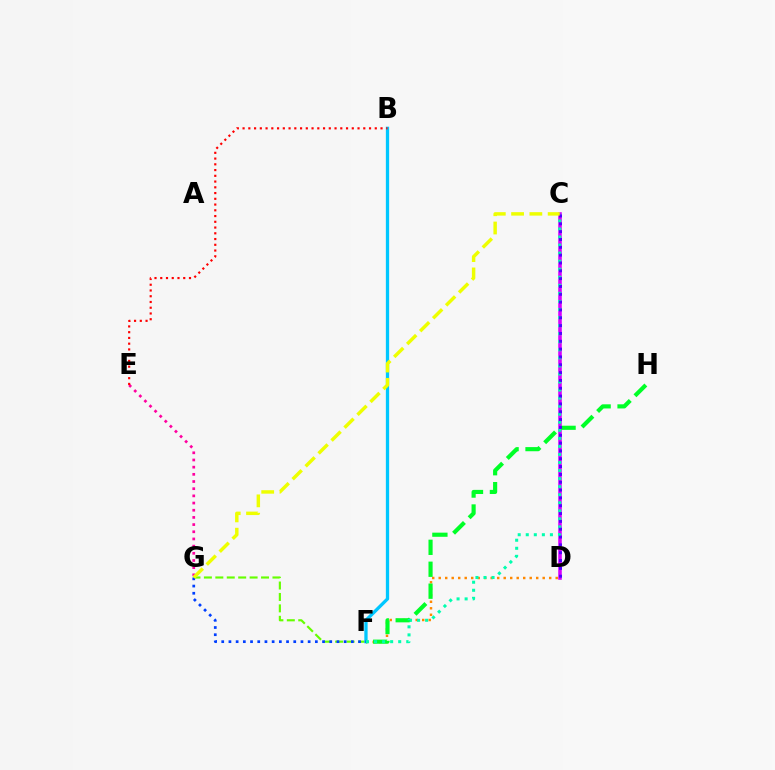{('D', 'F'): [{'color': '#ff8800', 'line_style': 'dotted', 'thickness': 1.77}], ('F', 'G'): [{'color': '#66ff00', 'line_style': 'dashed', 'thickness': 1.55}, {'color': '#003fff', 'line_style': 'dotted', 'thickness': 1.96}], ('B', 'F'): [{'color': '#00c7ff', 'line_style': 'solid', 'thickness': 2.37}], ('C', 'D'): [{'color': '#d600ff', 'line_style': 'solid', 'thickness': 2.56}, {'color': '#4f00ff', 'line_style': 'dotted', 'thickness': 2.13}], ('F', 'H'): [{'color': '#00ff27', 'line_style': 'dashed', 'thickness': 2.98}], ('C', 'F'): [{'color': '#00ffaf', 'line_style': 'dotted', 'thickness': 2.19}], ('E', 'G'): [{'color': '#ff00a0', 'line_style': 'dotted', 'thickness': 1.95}], ('B', 'E'): [{'color': '#ff0000', 'line_style': 'dotted', 'thickness': 1.56}], ('C', 'G'): [{'color': '#eeff00', 'line_style': 'dashed', 'thickness': 2.48}]}